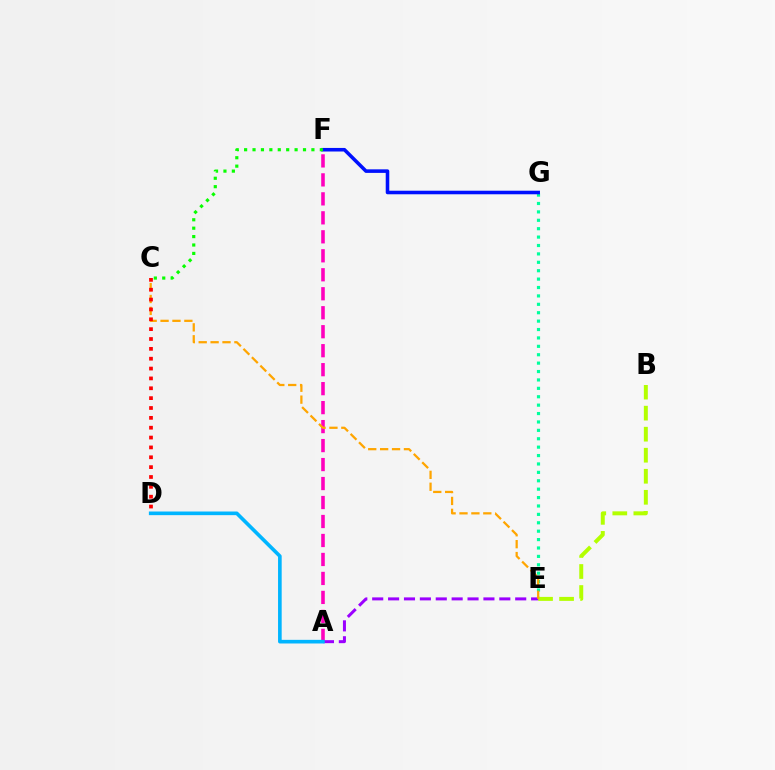{('E', 'G'): [{'color': '#00ff9d', 'line_style': 'dotted', 'thickness': 2.28}], ('B', 'E'): [{'color': '#b3ff00', 'line_style': 'dashed', 'thickness': 2.86}], ('A', 'F'): [{'color': '#ff00bd', 'line_style': 'dashed', 'thickness': 2.58}], ('A', 'E'): [{'color': '#9b00ff', 'line_style': 'dashed', 'thickness': 2.16}], ('A', 'D'): [{'color': '#00b5ff', 'line_style': 'solid', 'thickness': 2.62}], ('F', 'G'): [{'color': '#0010ff', 'line_style': 'solid', 'thickness': 2.56}], ('C', 'E'): [{'color': '#ffa500', 'line_style': 'dashed', 'thickness': 1.62}], ('C', 'D'): [{'color': '#ff0000', 'line_style': 'dotted', 'thickness': 2.68}], ('C', 'F'): [{'color': '#08ff00', 'line_style': 'dotted', 'thickness': 2.29}]}